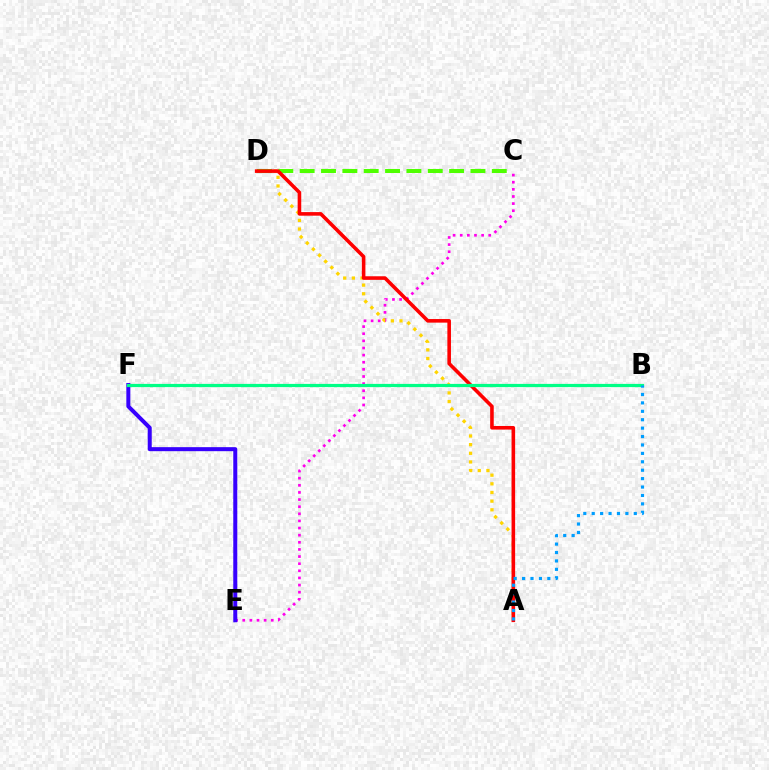{('C', 'E'): [{'color': '#ff00ed', 'line_style': 'dotted', 'thickness': 1.94}], ('A', 'D'): [{'color': '#ffd500', 'line_style': 'dotted', 'thickness': 2.35}, {'color': '#ff0000', 'line_style': 'solid', 'thickness': 2.58}], ('E', 'F'): [{'color': '#3700ff', 'line_style': 'solid', 'thickness': 2.89}], ('C', 'D'): [{'color': '#4fff00', 'line_style': 'dashed', 'thickness': 2.9}], ('B', 'F'): [{'color': '#00ff86', 'line_style': 'solid', 'thickness': 2.31}], ('A', 'B'): [{'color': '#009eff', 'line_style': 'dotted', 'thickness': 2.29}]}